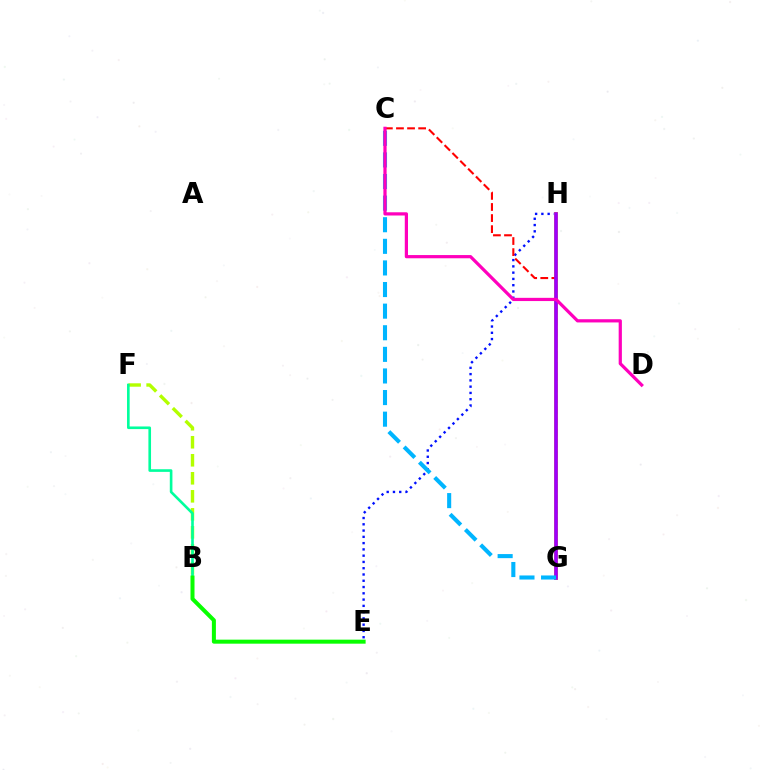{('E', 'H'): [{'color': '#0010ff', 'line_style': 'dotted', 'thickness': 1.7}], ('G', 'H'): [{'color': '#ffa500', 'line_style': 'solid', 'thickness': 2.82}, {'color': '#9b00ff', 'line_style': 'solid', 'thickness': 2.58}], ('B', 'F'): [{'color': '#b3ff00', 'line_style': 'dashed', 'thickness': 2.45}, {'color': '#00ff9d', 'line_style': 'solid', 'thickness': 1.89}], ('C', 'G'): [{'color': '#ff0000', 'line_style': 'dashed', 'thickness': 1.51}, {'color': '#00b5ff', 'line_style': 'dashed', 'thickness': 2.93}], ('B', 'E'): [{'color': '#08ff00', 'line_style': 'solid', 'thickness': 2.89}], ('C', 'D'): [{'color': '#ff00bd', 'line_style': 'solid', 'thickness': 2.32}]}